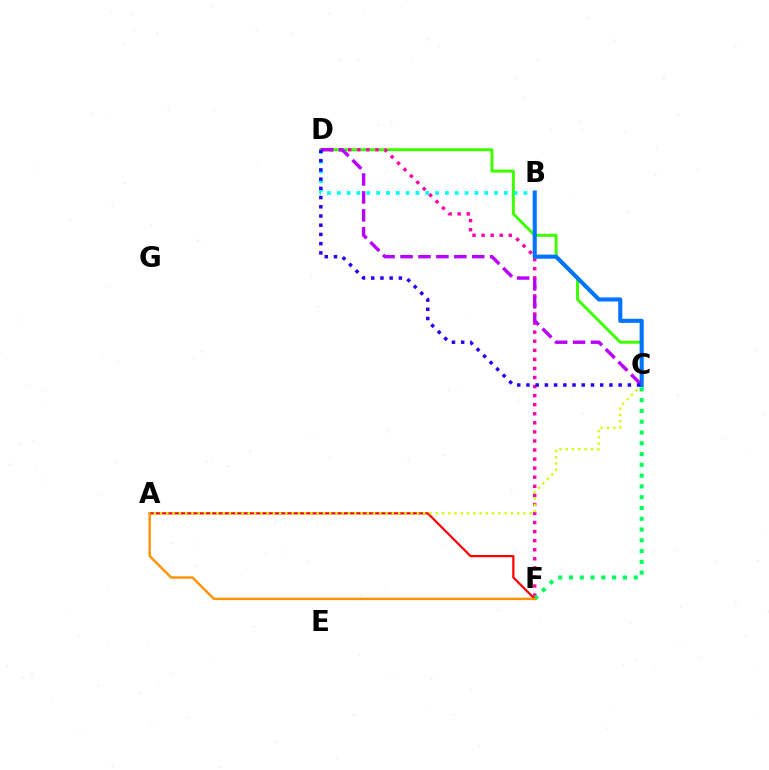{('C', 'D'): [{'color': '#3dff00', 'line_style': 'solid', 'thickness': 2.13}, {'color': '#b900ff', 'line_style': 'dashed', 'thickness': 2.44}, {'color': '#2500ff', 'line_style': 'dotted', 'thickness': 2.5}], ('D', 'F'): [{'color': '#ff00ac', 'line_style': 'dotted', 'thickness': 2.46}], ('C', 'F'): [{'color': '#00ff5c', 'line_style': 'dotted', 'thickness': 2.93}], ('B', 'D'): [{'color': '#00fff6', 'line_style': 'dotted', 'thickness': 2.67}], ('A', 'F'): [{'color': '#ff0000', 'line_style': 'solid', 'thickness': 1.59}, {'color': '#ff9400', 'line_style': 'solid', 'thickness': 1.74}], ('A', 'C'): [{'color': '#d1ff00', 'line_style': 'dotted', 'thickness': 1.7}], ('B', 'C'): [{'color': '#0074ff', 'line_style': 'solid', 'thickness': 2.94}]}